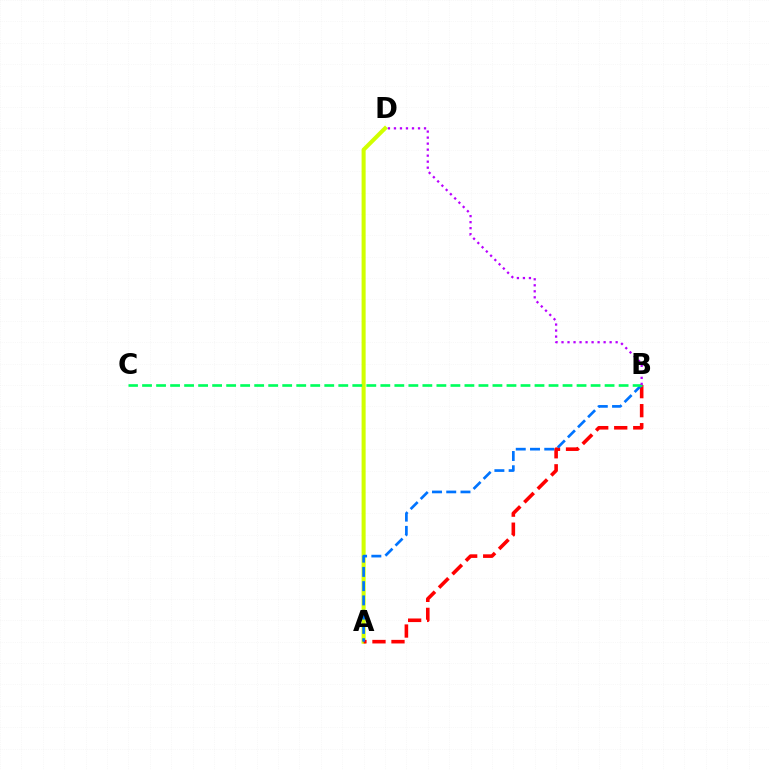{('A', 'D'): [{'color': '#d1ff00', 'line_style': 'solid', 'thickness': 2.91}], ('A', 'B'): [{'color': '#ff0000', 'line_style': 'dashed', 'thickness': 2.58}, {'color': '#0074ff', 'line_style': 'dashed', 'thickness': 1.94}], ('B', 'C'): [{'color': '#00ff5c', 'line_style': 'dashed', 'thickness': 1.9}], ('B', 'D'): [{'color': '#b900ff', 'line_style': 'dotted', 'thickness': 1.63}]}